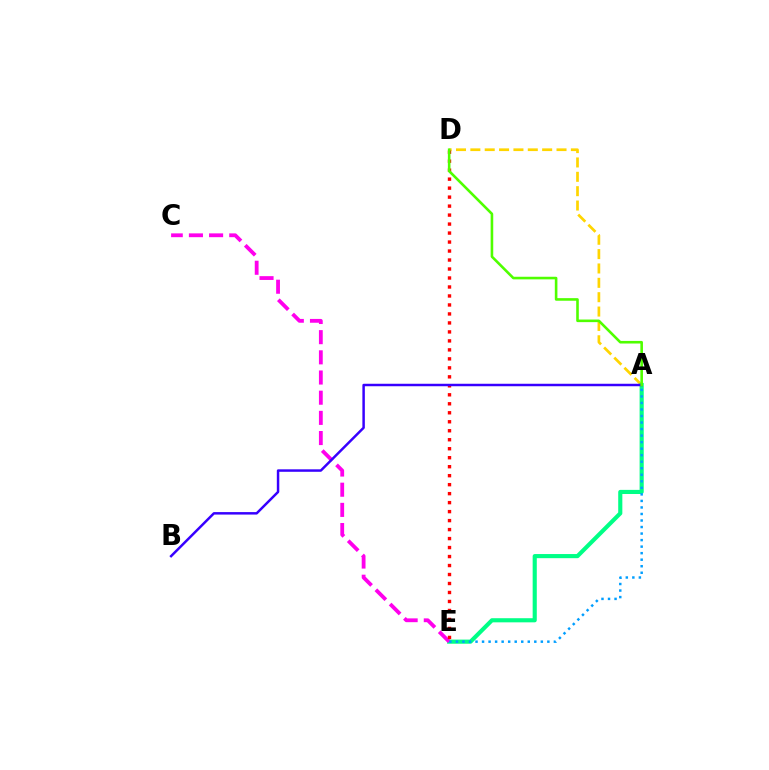{('A', 'D'): [{'color': '#ffd500', 'line_style': 'dashed', 'thickness': 1.95}, {'color': '#4fff00', 'line_style': 'solid', 'thickness': 1.87}], ('A', 'E'): [{'color': '#00ff86', 'line_style': 'solid', 'thickness': 2.97}, {'color': '#009eff', 'line_style': 'dotted', 'thickness': 1.77}], ('C', 'E'): [{'color': '#ff00ed', 'line_style': 'dashed', 'thickness': 2.74}], ('D', 'E'): [{'color': '#ff0000', 'line_style': 'dotted', 'thickness': 2.44}], ('A', 'B'): [{'color': '#3700ff', 'line_style': 'solid', 'thickness': 1.78}]}